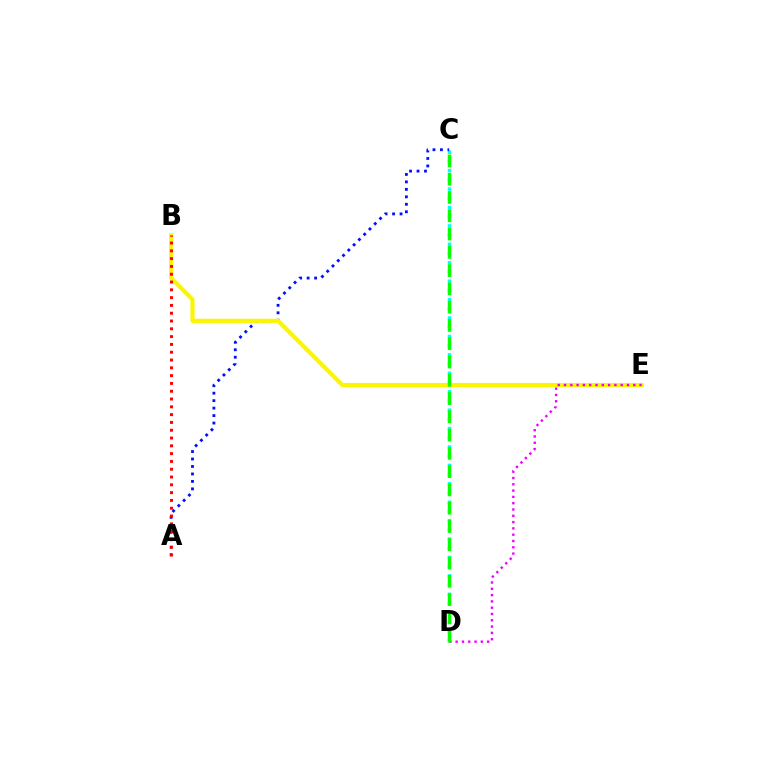{('C', 'D'): [{'color': '#00fff6', 'line_style': 'dotted', 'thickness': 2.5}, {'color': '#08ff00', 'line_style': 'dashed', 'thickness': 2.48}], ('A', 'C'): [{'color': '#0010ff', 'line_style': 'dotted', 'thickness': 2.03}], ('B', 'E'): [{'color': '#fcf500', 'line_style': 'solid', 'thickness': 2.97}], ('D', 'E'): [{'color': '#ee00ff', 'line_style': 'dotted', 'thickness': 1.71}], ('A', 'B'): [{'color': '#ff0000', 'line_style': 'dotted', 'thickness': 2.12}]}